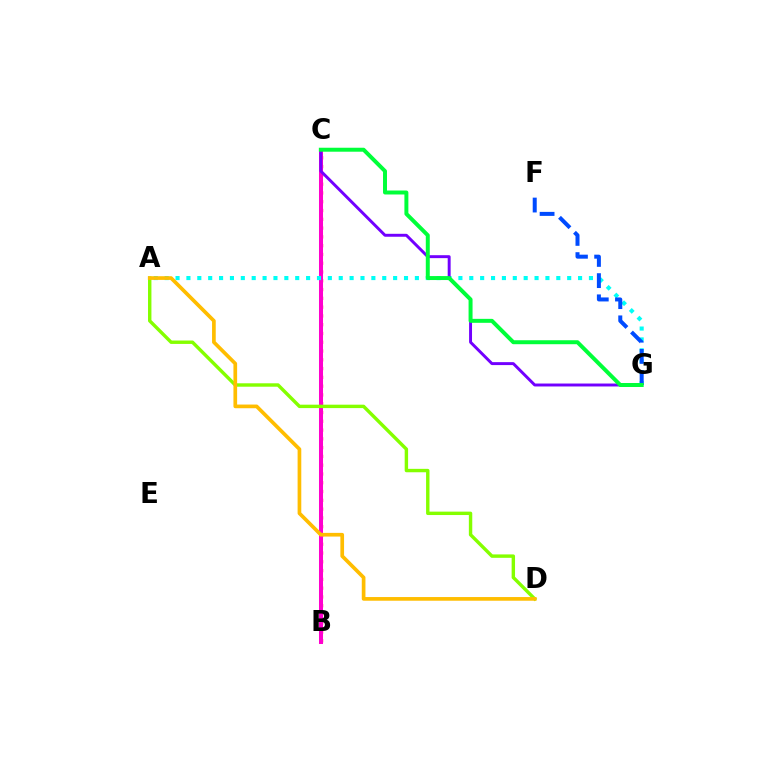{('B', 'C'): [{'color': '#ff0000', 'line_style': 'dotted', 'thickness': 2.39}, {'color': '#ff00cf', 'line_style': 'solid', 'thickness': 2.89}], ('A', 'G'): [{'color': '#00fff6', 'line_style': 'dotted', 'thickness': 2.96}], ('C', 'G'): [{'color': '#7200ff', 'line_style': 'solid', 'thickness': 2.12}, {'color': '#00ff39', 'line_style': 'solid', 'thickness': 2.86}], ('A', 'D'): [{'color': '#84ff00', 'line_style': 'solid', 'thickness': 2.46}, {'color': '#ffbd00', 'line_style': 'solid', 'thickness': 2.65}], ('F', 'G'): [{'color': '#004bff', 'line_style': 'dashed', 'thickness': 2.88}]}